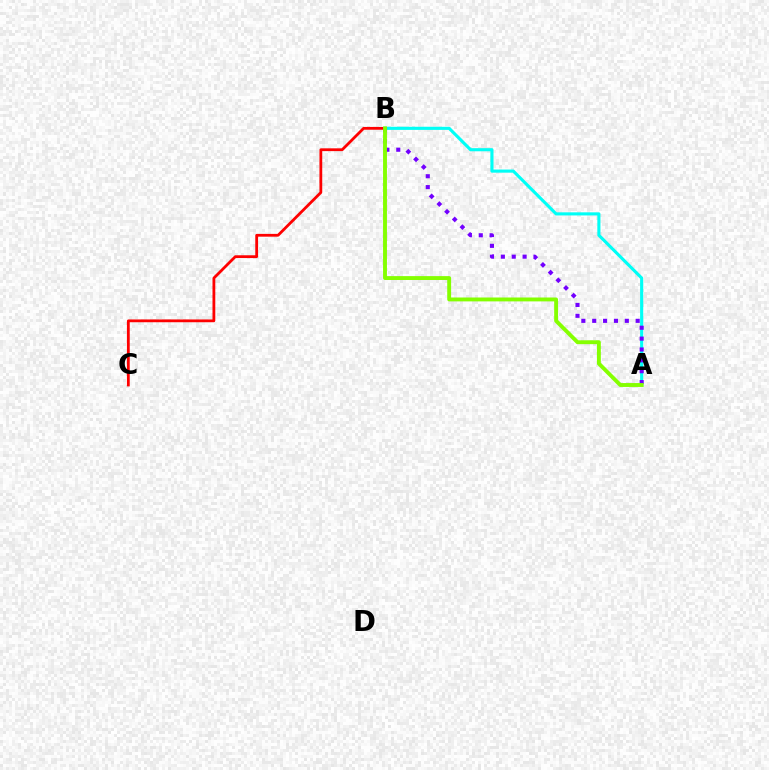{('A', 'B'): [{'color': '#00fff6', 'line_style': 'solid', 'thickness': 2.24}, {'color': '#7200ff', 'line_style': 'dotted', 'thickness': 2.95}, {'color': '#84ff00', 'line_style': 'solid', 'thickness': 2.8}], ('B', 'C'): [{'color': '#ff0000', 'line_style': 'solid', 'thickness': 2.01}]}